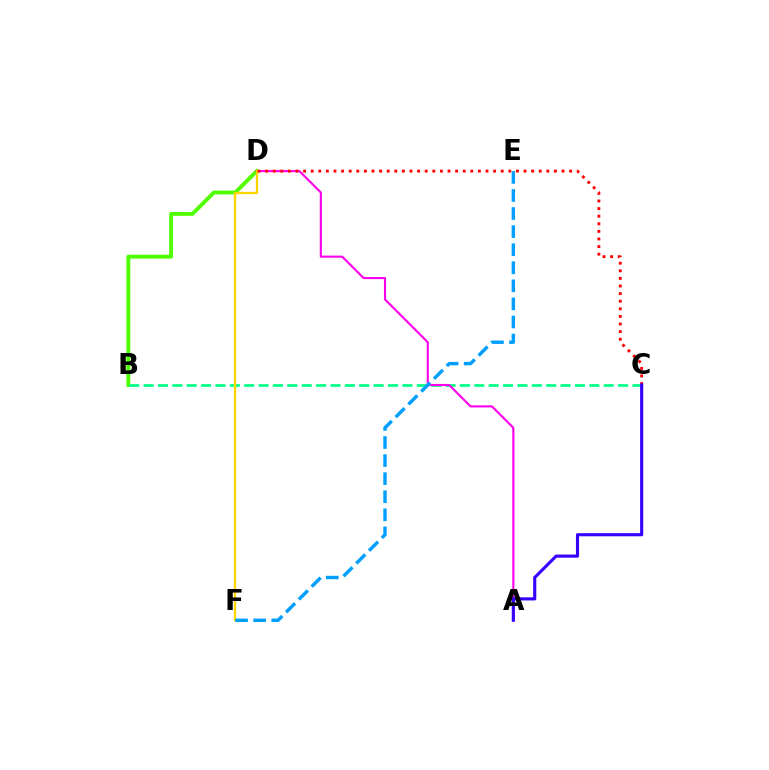{('B', 'D'): [{'color': '#4fff00', 'line_style': 'solid', 'thickness': 2.79}], ('B', 'C'): [{'color': '#00ff86', 'line_style': 'dashed', 'thickness': 1.95}], ('A', 'D'): [{'color': '#ff00ed', 'line_style': 'solid', 'thickness': 1.52}], ('D', 'F'): [{'color': '#ffd500', 'line_style': 'solid', 'thickness': 1.66}], ('C', 'D'): [{'color': '#ff0000', 'line_style': 'dotted', 'thickness': 2.07}], ('E', 'F'): [{'color': '#009eff', 'line_style': 'dashed', 'thickness': 2.45}], ('A', 'C'): [{'color': '#3700ff', 'line_style': 'solid', 'thickness': 2.25}]}